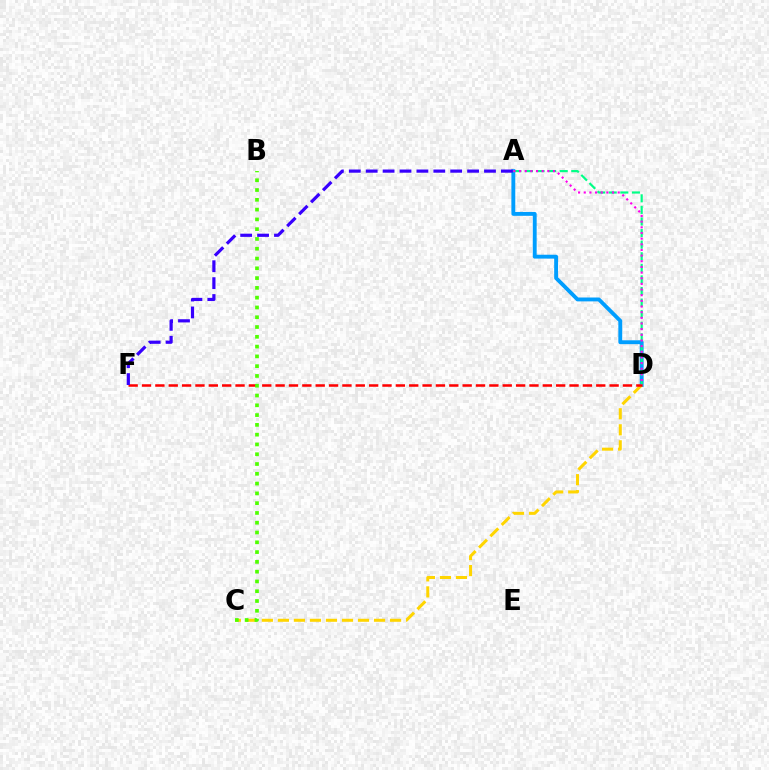{('A', 'D'): [{'color': '#009eff', 'line_style': 'solid', 'thickness': 2.79}, {'color': '#00ff86', 'line_style': 'dashed', 'thickness': 1.57}, {'color': '#ff00ed', 'line_style': 'dotted', 'thickness': 1.54}], ('C', 'D'): [{'color': '#ffd500', 'line_style': 'dashed', 'thickness': 2.18}], ('D', 'F'): [{'color': '#ff0000', 'line_style': 'dashed', 'thickness': 1.81}], ('B', 'C'): [{'color': '#4fff00', 'line_style': 'dotted', 'thickness': 2.66}], ('A', 'F'): [{'color': '#3700ff', 'line_style': 'dashed', 'thickness': 2.3}]}